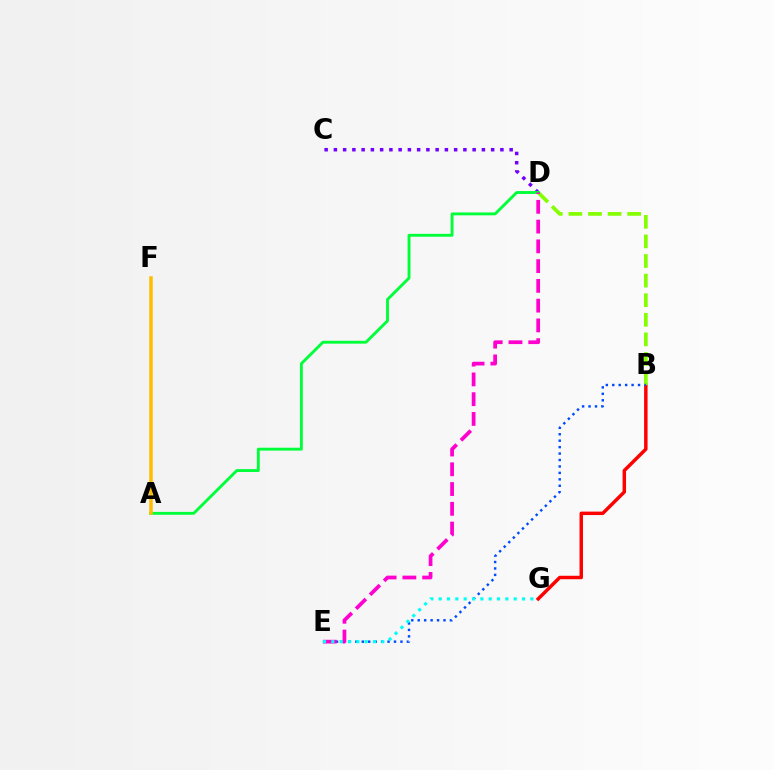{('B', 'G'): [{'color': '#ff0000', 'line_style': 'solid', 'thickness': 2.49}], ('C', 'D'): [{'color': '#7200ff', 'line_style': 'dotted', 'thickness': 2.51}], ('B', 'D'): [{'color': '#84ff00', 'line_style': 'dashed', 'thickness': 2.66}], ('B', 'E'): [{'color': '#004bff', 'line_style': 'dotted', 'thickness': 1.75}], ('A', 'D'): [{'color': '#00ff39', 'line_style': 'solid', 'thickness': 2.08}], ('D', 'E'): [{'color': '#ff00cf', 'line_style': 'dashed', 'thickness': 2.69}], ('A', 'F'): [{'color': '#ffbd00', 'line_style': 'solid', 'thickness': 2.53}], ('E', 'G'): [{'color': '#00fff6', 'line_style': 'dotted', 'thickness': 2.26}]}